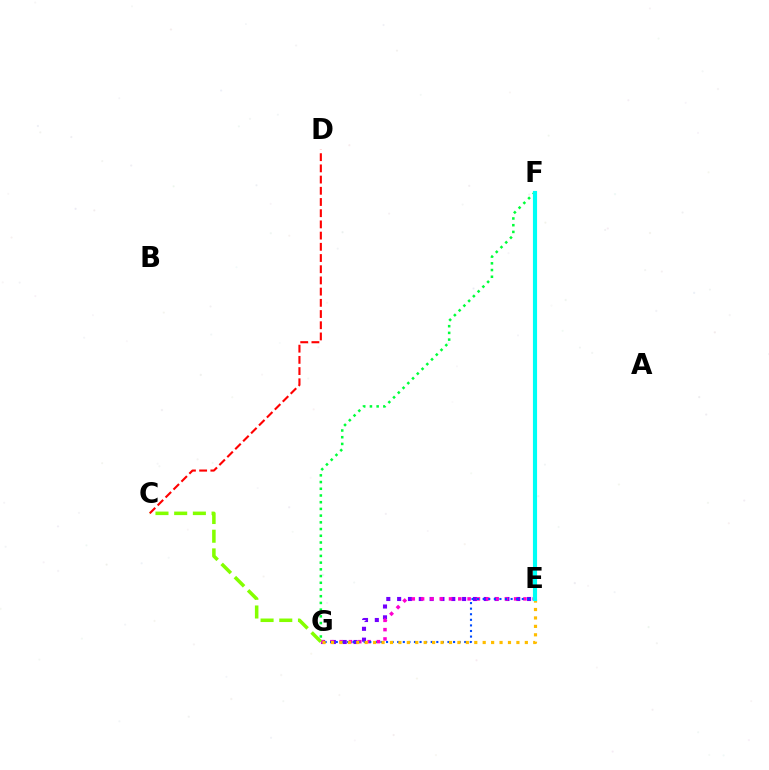{('E', 'G'): [{'color': '#7200ff', 'line_style': 'dotted', 'thickness': 2.94}, {'color': '#ff00cf', 'line_style': 'dotted', 'thickness': 2.53}, {'color': '#004bff', 'line_style': 'dotted', 'thickness': 1.52}, {'color': '#ffbd00', 'line_style': 'dotted', 'thickness': 2.29}], ('F', 'G'): [{'color': '#00ff39', 'line_style': 'dotted', 'thickness': 1.82}], ('C', 'D'): [{'color': '#ff0000', 'line_style': 'dashed', 'thickness': 1.52}], ('E', 'F'): [{'color': '#00fff6', 'line_style': 'solid', 'thickness': 2.97}], ('C', 'G'): [{'color': '#84ff00', 'line_style': 'dashed', 'thickness': 2.54}]}